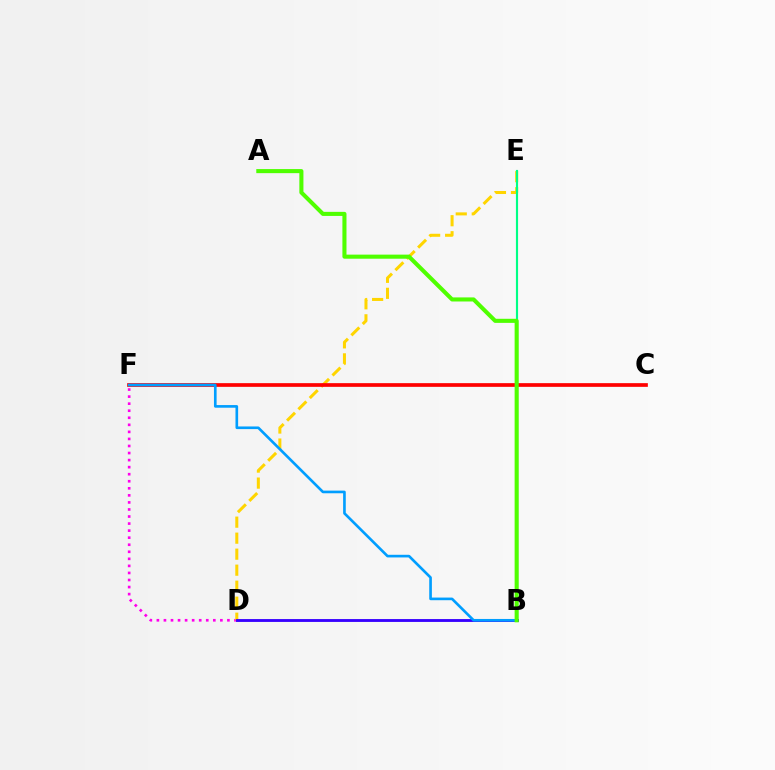{('D', 'F'): [{'color': '#ff00ed', 'line_style': 'dotted', 'thickness': 1.92}], ('D', 'E'): [{'color': '#ffd500', 'line_style': 'dashed', 'thickness': 2.17}], ('C', 'F'): [{'color': '#ff0000', 'line_style': 'solid', 'thickness': 2.66}], ('B', 'D'): [{'color': '#3700ff', 'line_style': 'solid', 'thickness': 2.06}], ('B', 'E'): [{'color': '#00ff86', 'line_style': 'solid', 'thickness': 1.54}], ('B', 'F'): [{'color': '#009eff', 'line_style': 'solid', 'thickness': 1.9}], ('A', 'B'): [{'color': '#4fff00', 'line_style': 'solid', 'thickness': 2.94}]}